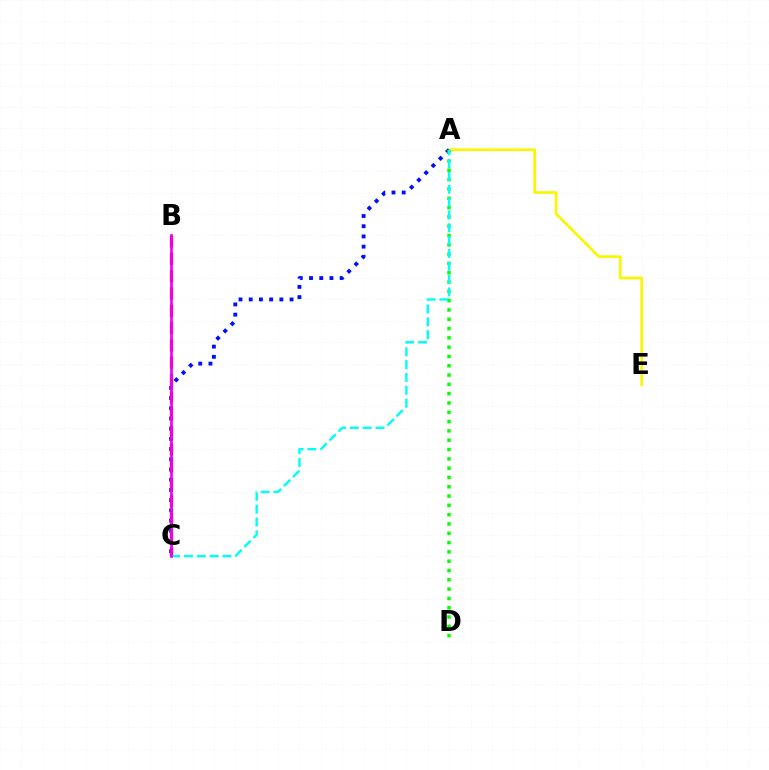{('A', 'E'): [{'color': '#fcf500', 'line_style': 'solid', 'thickness': 1.95}], ('A', 'C'): [{'color': '#0010ff', 'line_style': 'dotted', 'thickness': 2.77}, {'color': '#00fff6', 'line_style': 'dashed', 'thickness': 1.74}], ('B', 'C'): [{'color': '#ff0000', 'line_style': 'dashed', 'thickness': 2.35}, {'color': '#ee00ff', 'line_style': 'solid', 'thickness': 1.93}], ('A', 'D'): [{'color': '#08ff00', 'line_style': 'dotted', 'thickness': 2.53}]}